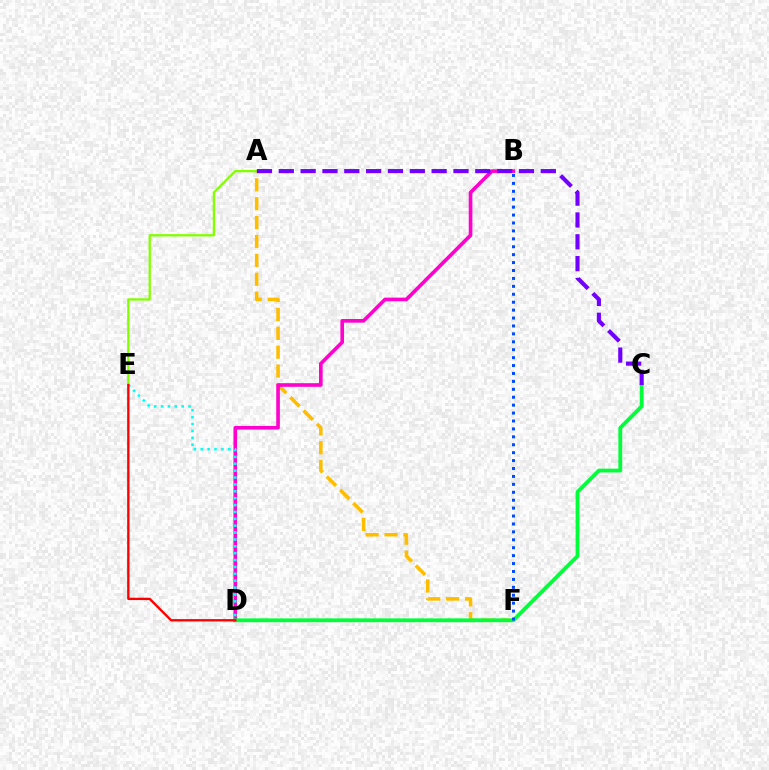{('A', 'F'): [{'color': '#ffbd00', 'line_style': 'dashed', 'thickness': 2.56}], ('B', 'D'): [{'color': '#ff00cf', 'line_style': 'solid', 'thickness': 2.62}], ('A', 'E'): [{'color': '#84ff00', 'line_style': 'solid', 'thickness': 1.66}], ('C', 'D'): [{'color': '#00ff39', 'line_style': 'solid', 'thickness': 2.75}], ('D', 'E'): [{'color': '#00fff6', 'line_style': 'dotted', 'thickness': 1.87}, {'color': '#ff0000', 'line_style': 'solid', 'thickness': 1.69}], ('A', 'C'): [{'color': '#7200ff', 'line_style': 'dashed', 'thickness': 2.97}], ('B', 'F'): [{'color': '#004bff', 'line_style': 'dotted', 'thickness': 2.15}]}